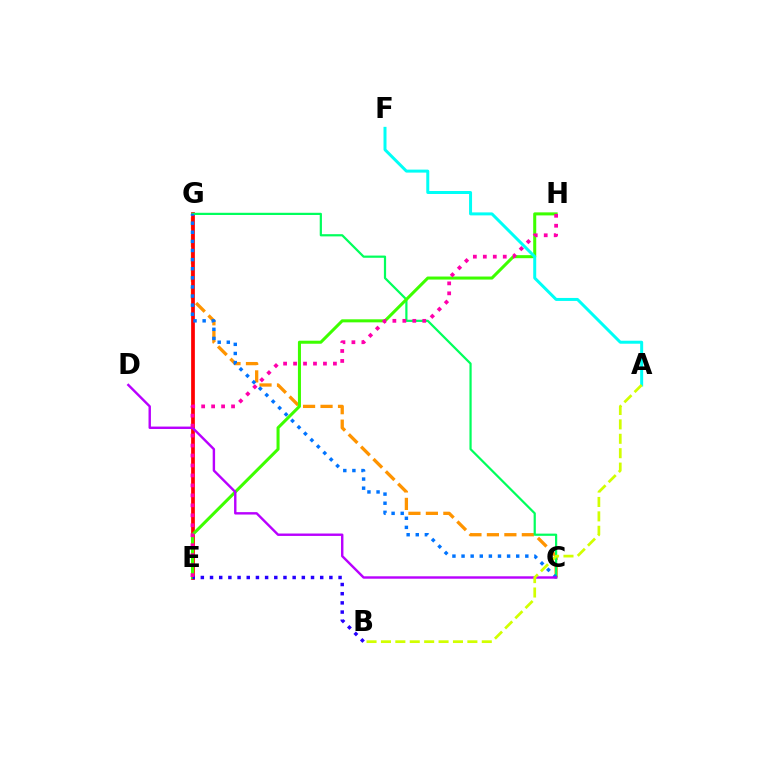{('C', 'G'): [{'color': '#ff9400', 'line_style': 'dashed', 'thickness': 2.37}, {'color': '#00ff5c', 'line_style': 'solid', 'thickness': 1.59}, {'color': '#0074ff', 'line_style': 'dotted', 'thickness': 2.47}], ('E', 'G'): [{'color': '#ff0000', 'line_style': 'solid', 'thickness': 2.68}], ('E', 'H'): [{'color': '#3dff00', 'line_style': 'solid', 'thickness': 2.19}, {'color': '#ff00ac', 'line_style': 'dotted', 'thickness': 2.71}], ('C', 'D'): [{'color': '#b900ff', 'line_style': 'solid', 'thickness': 1.74}], ('B', 'E'): [{'color': '#2500ff', 'line_style': 'dotted', 'thickness': 2.49}], ('A', 'F'): [{'color': '#00fff6', 'line_style': 'solid', 'thickness': 2.15}], ('A', 'B'): [{'color': '#d1ff00', 'line_style': 'dashed', 'thickness': 1.96}]}